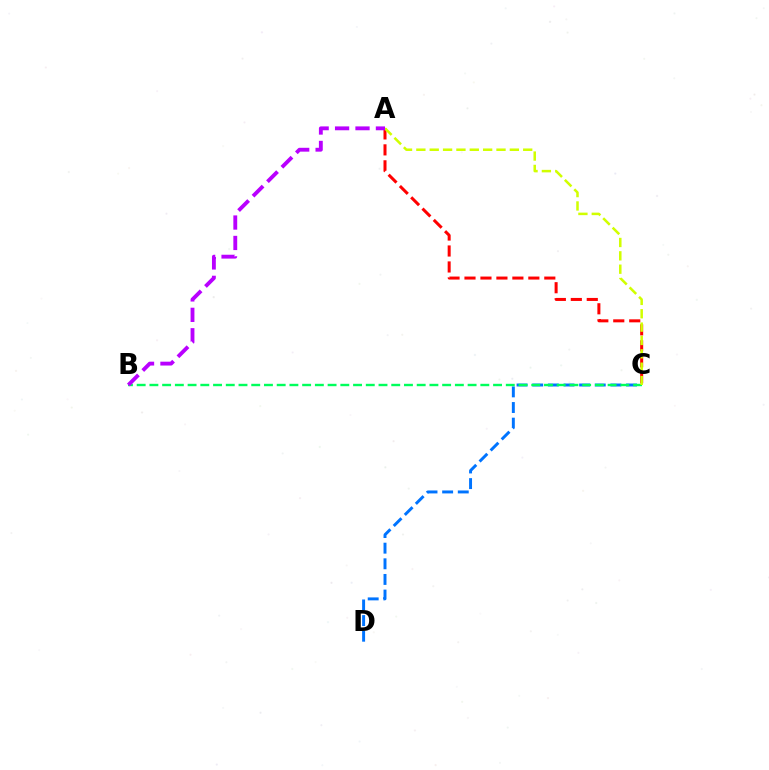{('A', 'C'): [{'color': '#ff0000', 'line_style': 'dashed', 'thickness': 2.17}, {'color': '#d1ff00', 'line_style': 'dashed', 'thickness': 1.81}], ('C', 'D'): [{'color': '#0074ff', 'line_style': 'dashed', 'thickness': 2.12}], ('B', 'C'): [{'color': '#00ff5c', 'line_style': 'dashed', 'thickness': 1.73}], ('A', 'B'): [{'color': '#b900ff', 'line_style': 'dashed', 'thickness': 2.77}]}